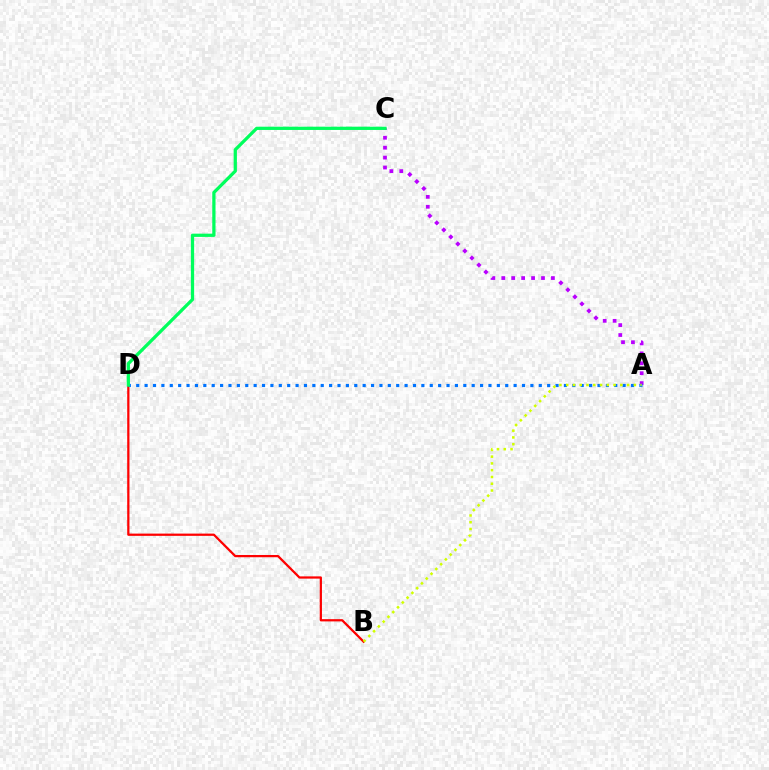{('A', 'C'): [{'color': '#b900ff', 'line_style': 'dotted', 'thickness': 2.7}], ('B', 'D'): [{'color': '#ff0000', 'line_style': 'solid', 'thickness': 1.62}], ('A', 'D'): [{'color': '#0074ff', 'line_style': 'dotted', 'thickness': 2.28}], ('A', 'B'): [{'color': '#d1ff00', 'line_style': 'dotted', 'thickness': 1.84}], ('C', 'D'): [{'color': '#00ff5c', 'line_style': 'solid', 'thickness': 2.34}]}